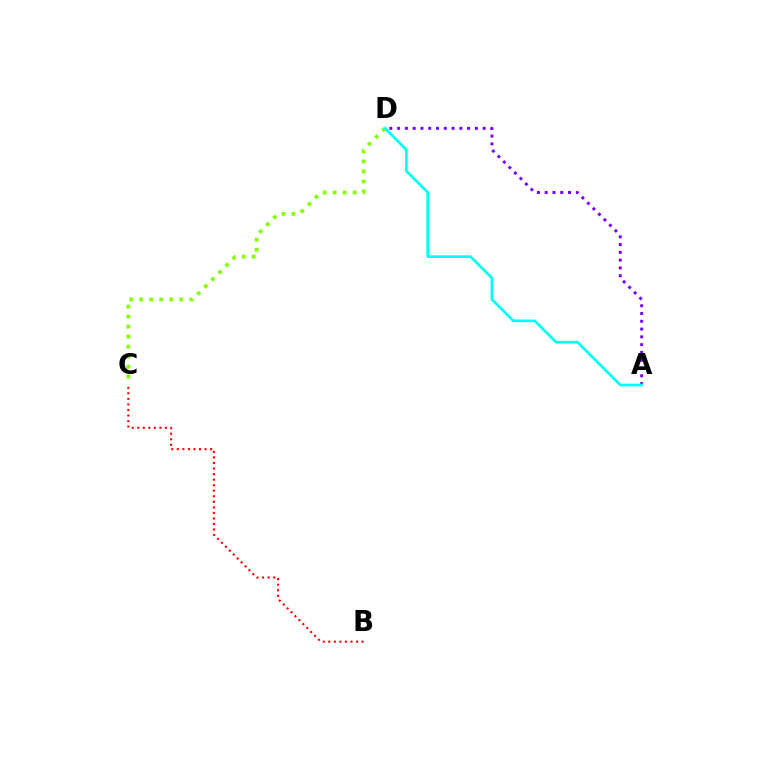{('C', 'D'): [{'color': '#84ff00', 'line_style': 'dotted', 'thickness': 2.72}], ('A', 'D'): [{'color': '#7200ff', 'line_style': 'dotted', 'thickness': 2.11}, {'color': '#00fff6', 'line_style': 'solid', 'thickness': 1.93}], ('B', 'C'): [{'color': '#ff0000', 'line_style': 'dotted', 'thickness': 1.51}]}